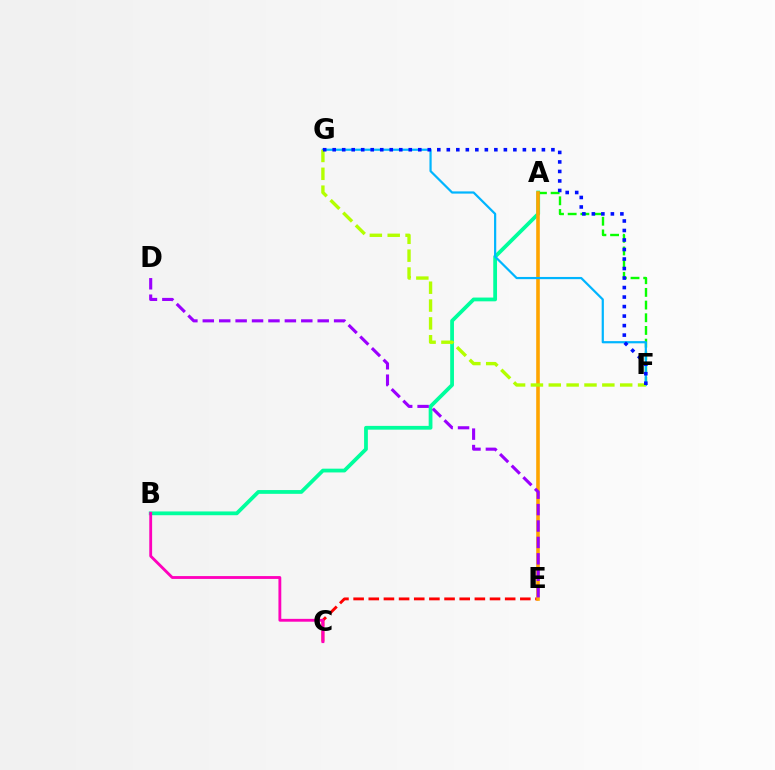{('C', 'E'): [{'color': '#ff0000', 'line_style': 'dashed', 'thickness': 2.06}], ('A', 'B'): [{'color': '#00ff9d', 'line_style': 'solid', 'thickness': 2.72}], ('B', 'C'): [{'color': '#ff00bd', 'line_style': 'solid', 'thickness': 2.05}], ('A', 'F'): [{'color': '#08ff00', 'line_style': 'dashed', 'thickness': 1.72}], ('A', 'E'): [{'color': '#ffa500', 'line_style': 'solid', 'thickness': 2.59}], ('F', 'G'): [{'color': '#00b5ff', 'line_style': 'solid', 'thickness': 1.59}, {'color': '#b3ff00', 'line_style': 'dashed', 'thickness': 2.43}, {'color': '#0010ff', 'line_style': 'dotted', 'thickness': 2.58}], ('D', 'E'): [{'color': '#9b00ff', 'line_style': 'dashed', 'thickness': 2.23}]}